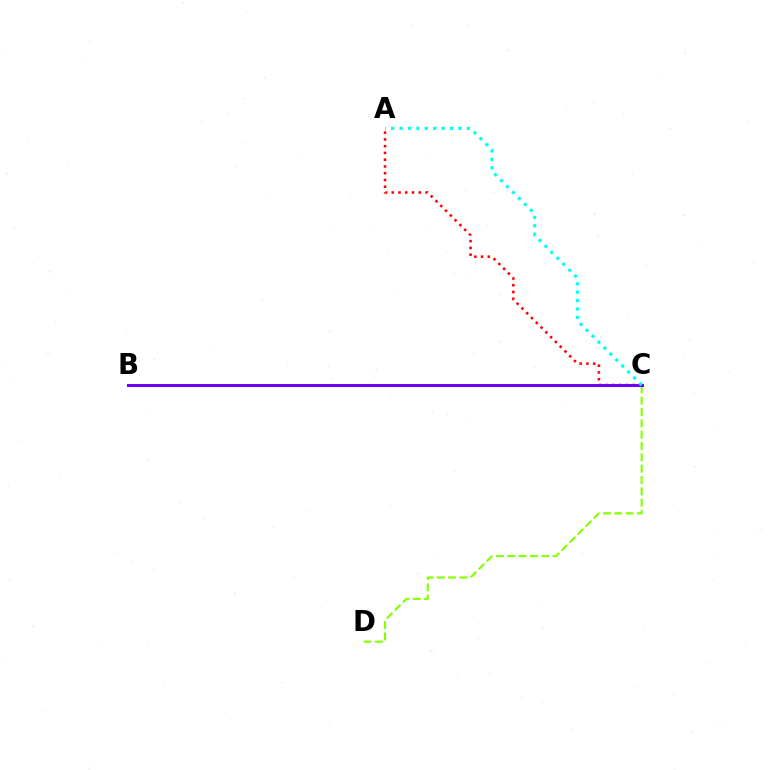{('A', 'C'): [{'color': '#ff0000', 'line_style': 'dotted', 'thickness': 1.84}, {'color': '#00fff6', 'line_style': 'dotted', 'thickness': 2.29}], ('C', 'D'): [{'color': '#84ff00', 'line_style': 'dashed', 'thickness': 1.54}], ('B', 'C'): [{'color': '#7200ff', 'line_style': 'solid', 'thickness': 2.17}]}